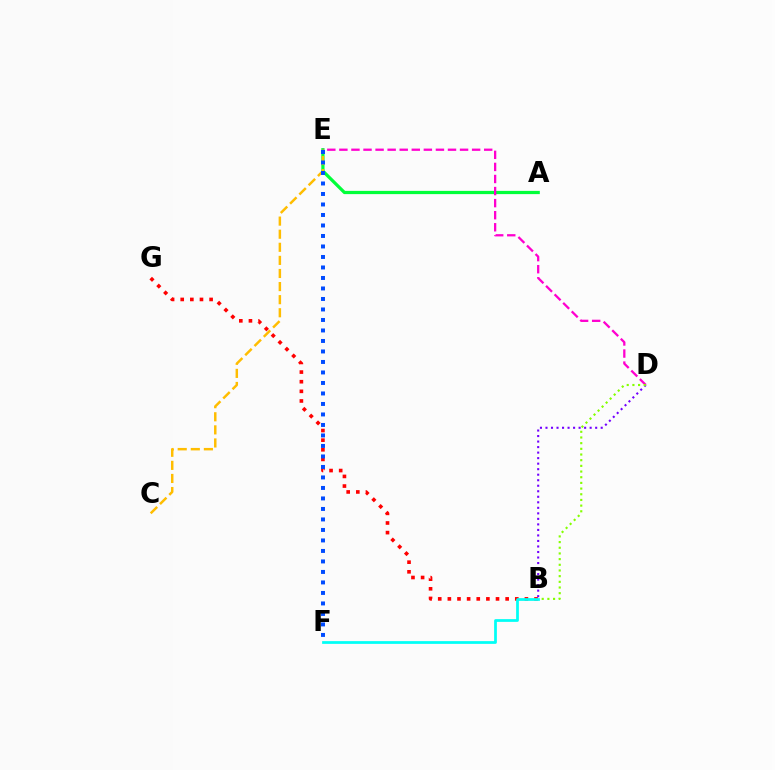{('B', 'G'): [{'color': '#ff0000', 'line_style': 'dotted', 'thickness': 2.62}], ('B', 'D'): [{'color': '#7200ff', 'line_style': 'dotted', 'thickness': 1.5}, {'color': '#84ff00', 'line_style': 'dotted', 'thickness': 1.54}], ('A', 'E'): [{'color': '#00ff39', 'line_style': 'solid', 'thickness': 2.33}], ('B', 'F'): [{'color': '#00fff6', 'line_style': 'solid', 'thickness': 1.97}], ('D', 'E'): [{'color': '#ff00cf', 'line_style': 'dashed', 'thickness': 1.64}], ('C', 'E'): [{'color': '#ffbd00', 'line_style': 'dashed', 'thickness': 1.78}], ('E', 'F'): [{'color': '#004bff', 'line_style': 'dotted', 'thickness': 2.85}]}